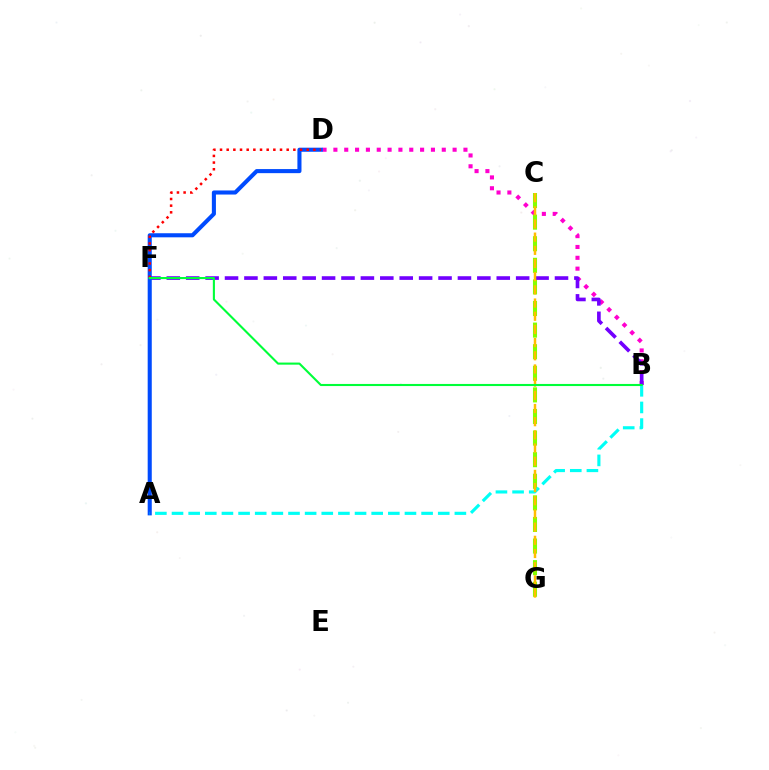{('B', 'D'): [{'color': '#ff00cf', 'line_style': 'dotted', 'thickness': 2.94}], ('C', 'G'): [{'color': '#84ff00', 'line_style': 'dashed', 'thickness': 2.93}, {'color': '#ffbd00', 'line_style': 'dashed', 'thickness': 1.79}], ('B', 'F'): [{'color': '#7200ff', 'line_style': 'dashed', 'thickness': 2.64}, {'color': '#00ff39', 'line_style': 'solid', 'thickness': 1.52}], ('A', 'D'): [{'color': '#004bff', 'line_style': 'solid', 'thickness': 2.93}], ('A', 'B'): [{'color': '#00fff6', 'line_style': 'dashed', 'thickness': 2.26}], ('D', 'F'): [{'color': '#ff0000', 'line_style': 'dotted', 'thickness': 1.81}]}